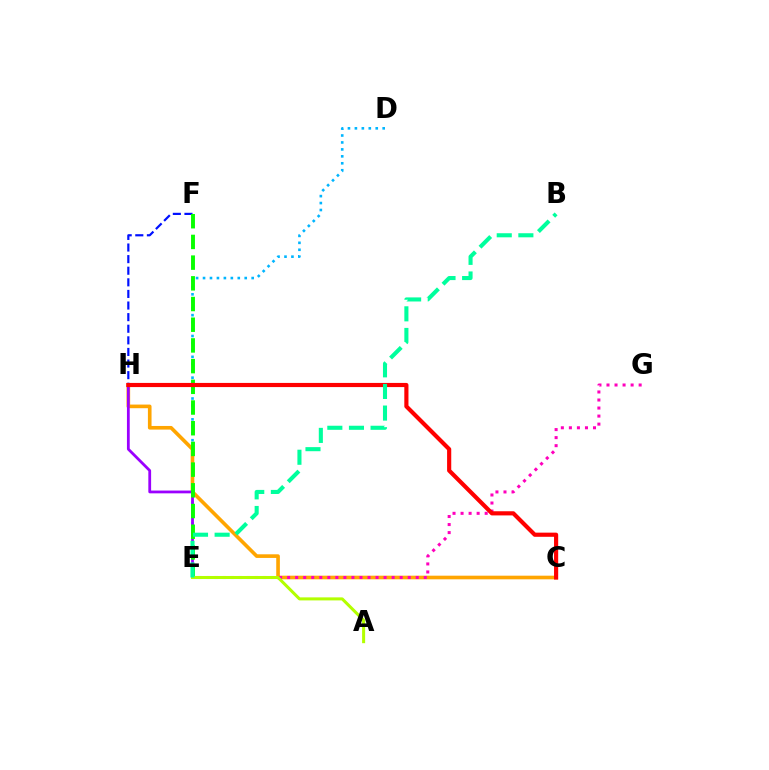{('F', 'H'): [{'color': '#0010ff', 'line_style': 'dashed', 'thickness': 1.58}], ('D', 'E'): [{'color': '#00b5ff', 'line_style': 'dotted', 'thickness': 1.89}], ('C', 'H'): [{'color': '#ffa500', 'line_style': 'solid', 'thickness': 2.62}, {'color': '#ff0000', 'line_style': 'solid', 'thickness': 2.99}], ('E', 'G'): [{'color': '#ff00bd', 'line_style': 'dotted', 'thickness': 2.18}], ('E', 'H'): [{'color': '#9b00ff', 'line_style': 'solid', 'thickness': 2.0}], ('E', 'F'): [{'color': '#08ff00', 'line_style': 'dashed', 'thickness': 2.81}], ('A', 'E'): [{'color': '#b3ff00', 'line_style': 'solid', 'thickness': 2.18}], ('B', 'E'): [{'color': '#00ff9d', 'line_style': 'dashed', 'thickness': 2.94}]}